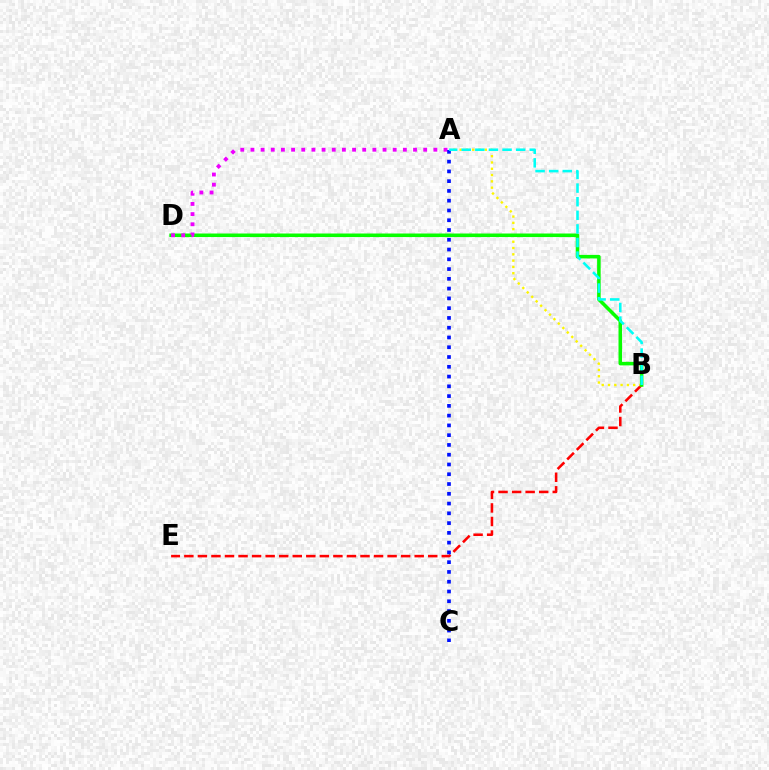{('B', 'E'): [{'color': '#ff0000', 'line_style': 'dashed', 'thickness': 1.84}], ('A', 'B'): [{'color': '#fcf500', 'line_style': 'dotted', 'thickness': 1.71}, {'color': '#00fff6', 'line_style': 'dashed', 'thickness': 1.85}], ('B', 'D'): [{'color': '#08ff00', 'line_style': 'solid', 'thickness': 2.55}], ('A', 'D'): [{'color': '#ee00ff', 'line_style': 'dotted', 'thickness': 2.76}], ('A', 'C'): [{'color': '#0010ff', 'line_style': 'dotted', 'thickness': 2.65}]}